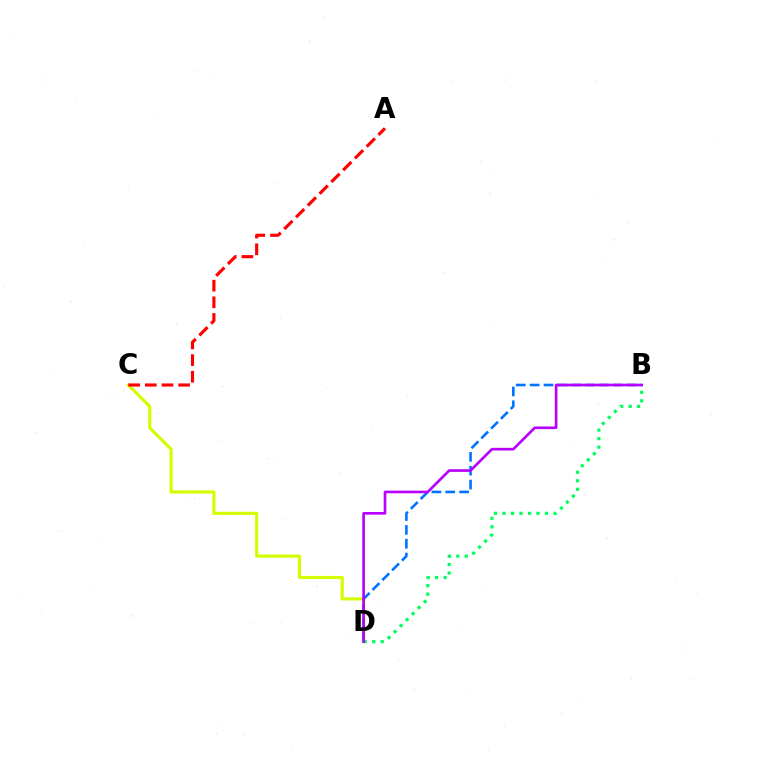{('C', 'D'): [{'color': '#d1ff00', 'line_style': 'solid', 'thickness': 2.25}], ('B', 'D'): [{'color': '#0074ff', 'line_style': 'dashed', 'thickness': 1.88}, {'color': '#00ff5c', 'line_style': 'dotted', 'thickness': 2.31}, {'color': '#b900ff', 'line_style': 'solid', 'thickness': 1.91}], ('A', 'C'): [{'color': '#ff0000', 'line_style': 'dashed', 'thickness': 2.26}]}